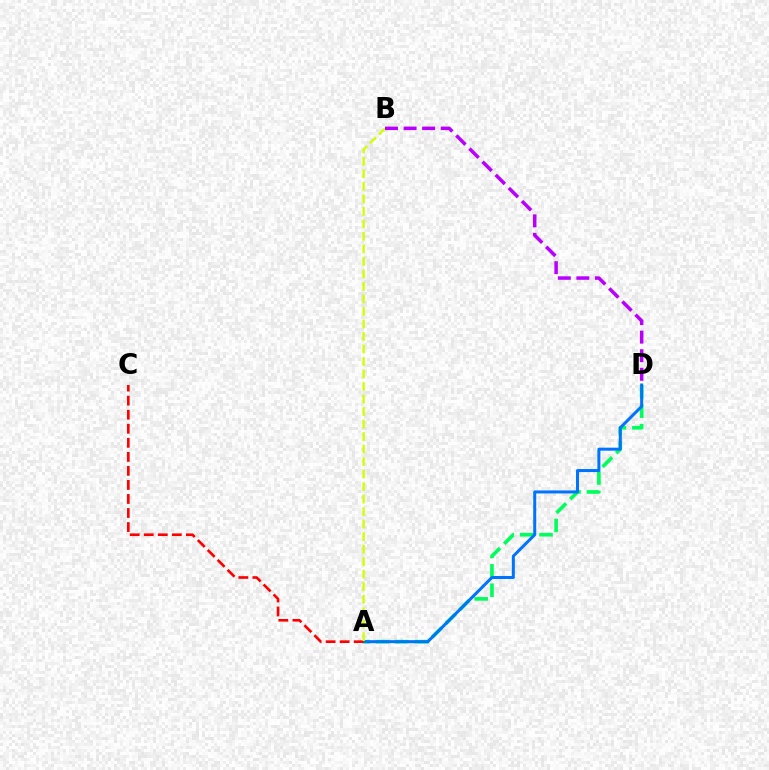{('A', 'D'): [{'color': '#00ff5c', 'line_style': 'dashed', 'thickness': 2.64}, {'color': '#0074ff', 'line_style': 'solid', 'thickness': 2.17}], ('A', 'C'): [{'color': '#ff0000', 'line_style': 'dashed', 'thickness': 1.91}], ('A', 'B'): [{'color': '#d1ff00', 'line_style': 'dashed', 'thickness': 1.7}], ('B', 'D'): [{'color': '#b900ff', 'line_style': 'dashed', 'thickness': 2.52}]}